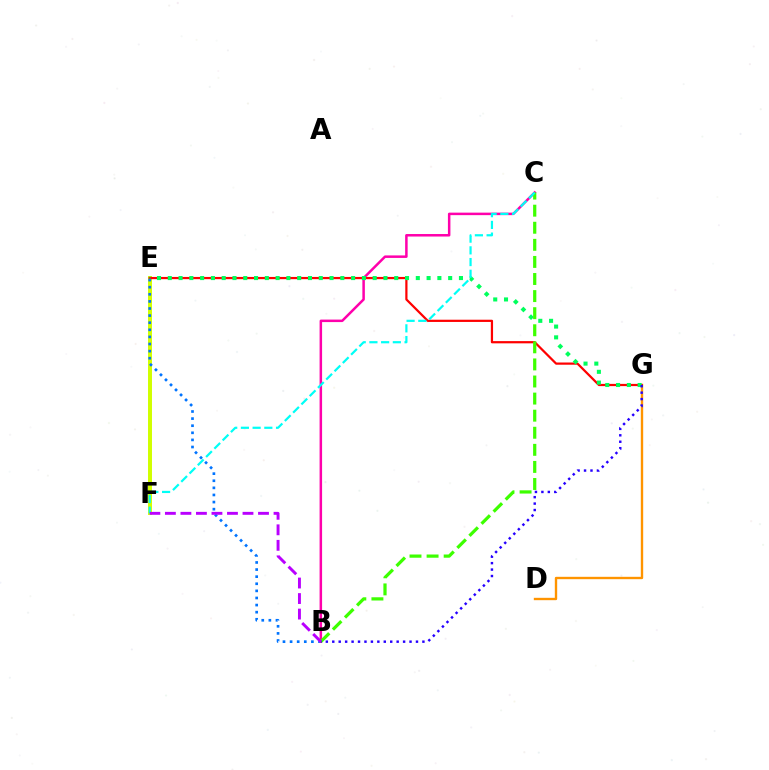{('D', 'G'): [{'color': '#ff9400', 'line_style': 'solid', 'thickness': 1.7}], ('E', 'F'): [{'color': '#d1ff00', 'line_style': 'solid', 'thickness': 2.85}], ('E', 'G'): [{'color': '#ff0000', 'line_style': 'solid', 'thickness': 1.6}, {'color': '#00ff5c', 'line_style': 'dotted', 'thickness': 2.93}], ('B', 'E'): [{'color': '#0074ff', 'line_style': 'dotted', 'thickness': 1.93}], ('B', 'C'): [{'color': '#ff00ac', 'line_style': 'solid', 'thickness': 1.8}, {'color': '#3dff00', 'line_style': 'dashed', 'thickness': 2.32}], ('C', 'F'): [{'color': '#00fff6', 'line_style': 'dashed', 'thickness': 1.59}], ('B', 'G'): [{'color': '#2500ff', 'line_style': 'dotted', 'thickness': 1.75}], ('B', 'F'): [{'color': '#b900ff', 'line_style': 'dashed', 'thickness': 2.11}]}